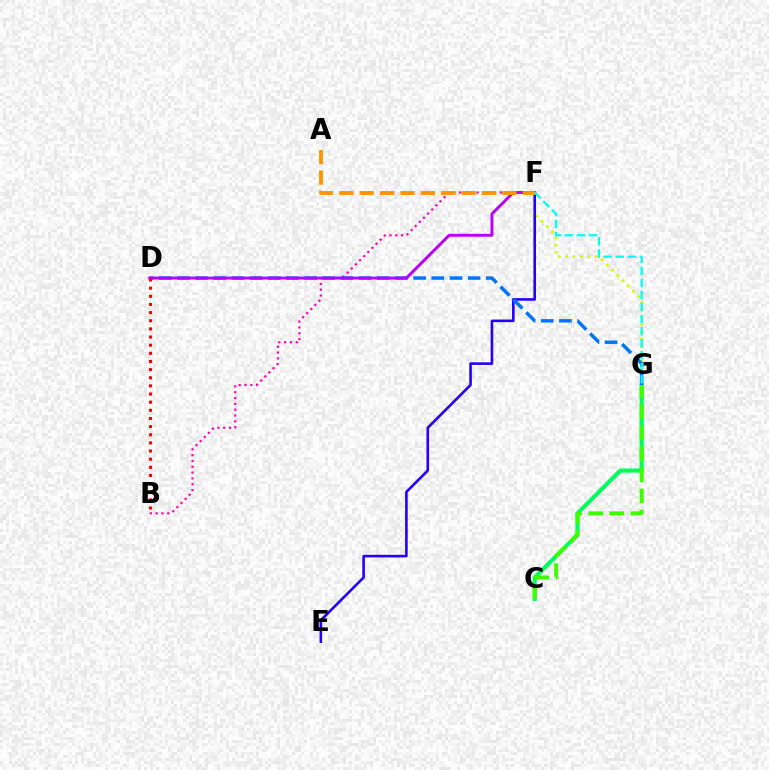{('F', 'G'): [{'color': '#d1ff00', 'line_style': 'dotted', 'thickness': 2.0}, {'color': '#00fff6', 'line_style': 'dashed', 'thickness': 1.64}], ('E', 'F'): [{'color': '#2500ff', 'line_style': 'solid', 'thickness': 1.88}], ('C', 'G'): [{'color': '#00ff5c', 'line_style': 'solid', 'thickness': 2.95}, {'color': '#3dff00', 'line_style': 'dashed', 'thickness': 2.87}], ('B', 'F'): [{'color': '#ff00ac', 'line_style': 'dotted', 'thickness': 1.58}], ('D', 'G'): [{'color': '#0074ff', 'line_style': 'dashed', 'thickness': 2.47}], ('D', 'F'): [{'color': '#b900ff', 'line_style': 'solid', 'thickness': 2.1}], ('A', 'F'): [{'color': '#ff9400', 'line_style': 'dashed', 'thickness': 2.77}], ('B', 'D'): [{'color': '#ff0000', 'line_style': 'dotted', 'thickness': 2.21}]}